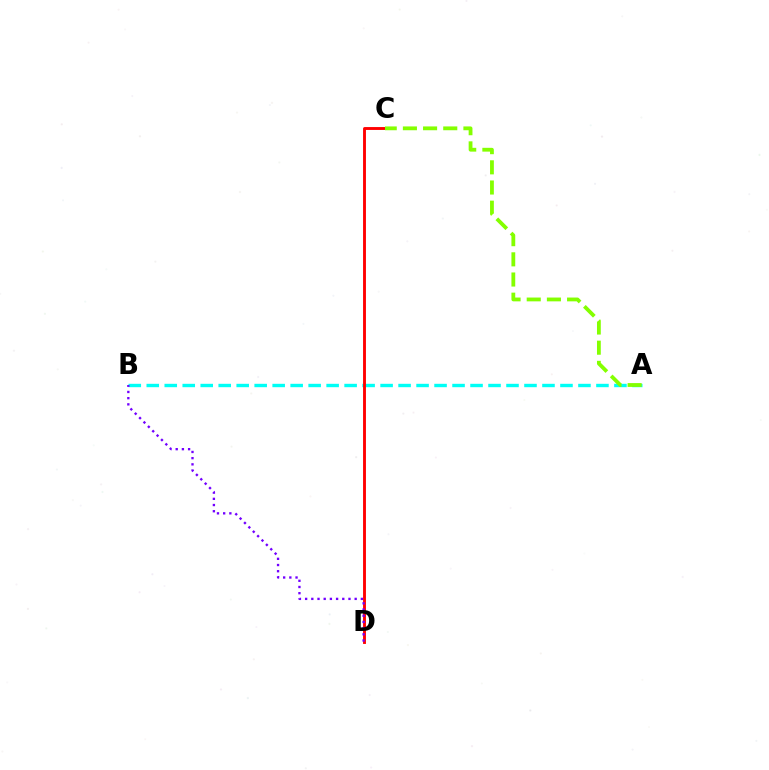{('A', 'B'): [{'color': '#00fff6', 'line_style': 'dashed', 'thickness': 2.44}], ('C', 'D'): [{'color': '#ff0000', 'line_style': 'solid', 'thickness': 2.08}], ('B', 'D'): [{'color': '#7200ff', 'line_style': 'dotted', 'thickness': 1.68}], ('A', 'C'): [{'color': '#84ff00', 'line_style': 'dashed', 'thickness': 2.74}]}